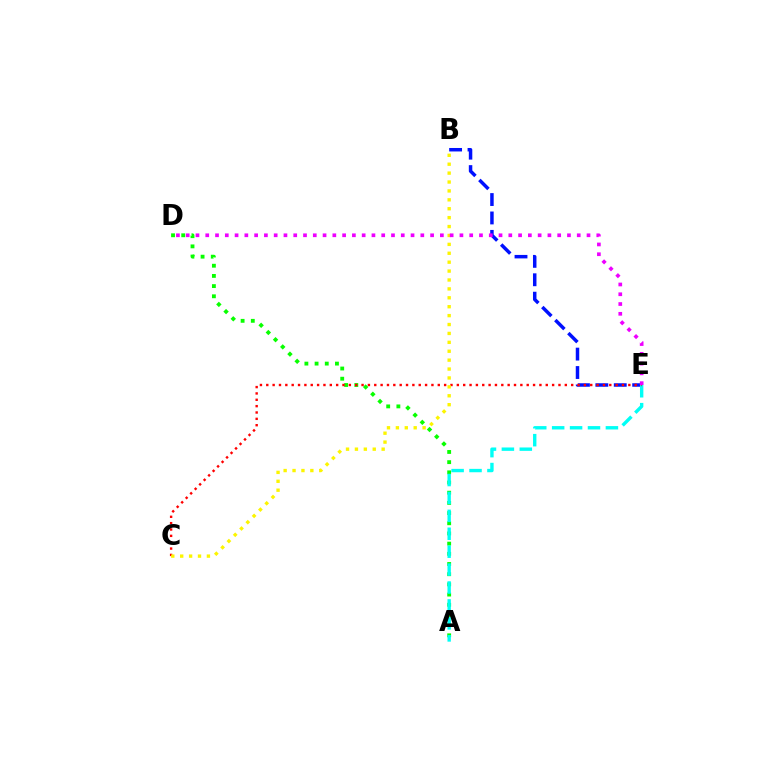{('A', 'D'): [{'color': '#08ff00', 'line_style': 'dotted', 'thickness': 2.77}], ('B', 'E'): [{'color': '#0010ff', 'line_style': 'dashed', 'thickness': 2.5}], ('A', 'E'): [{'color': '#00fff6', 'line_style': 'dashed', 'thickness': 2.43}], ('C', 'E'): [{'color': '#ff0000', 'line_style': 'dotted', 'thickness': 1.73}], ('B', 'C'): [{'color': '#fcf500', 'line_style': 'dotted', 'thickness': 2.42}], ('D', 'E'): [{'color': '#ee00ff', 'line_style': 'dotted', 'thickness': 2.66}]}